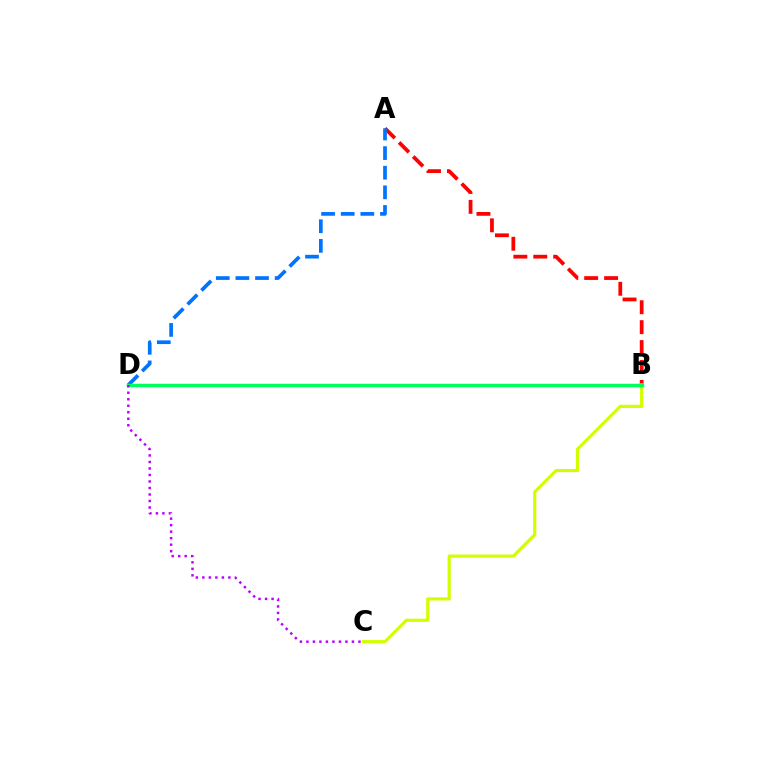{('A', 'B'): [{'color': '#ff0000', 'line_style': 'dashed', 'thickness': 2.71}], ('A', 'D'): [{'color': '#0074ff', 'line_style': 'dashed', 'thickness': 2.67}], ('B', 'C'): [{'color': '#d1ff00', 'line_style': 'solid', 'thickness': 2.29}], ('B', 'D'): [{'color': '#00ff5c', 'line_style': 'solid', 'thickness': 2.51}], ('C', 'D'): [{'color': '#b900ff', 'line_style': 'dotted', 'thickness': 1.77}]}